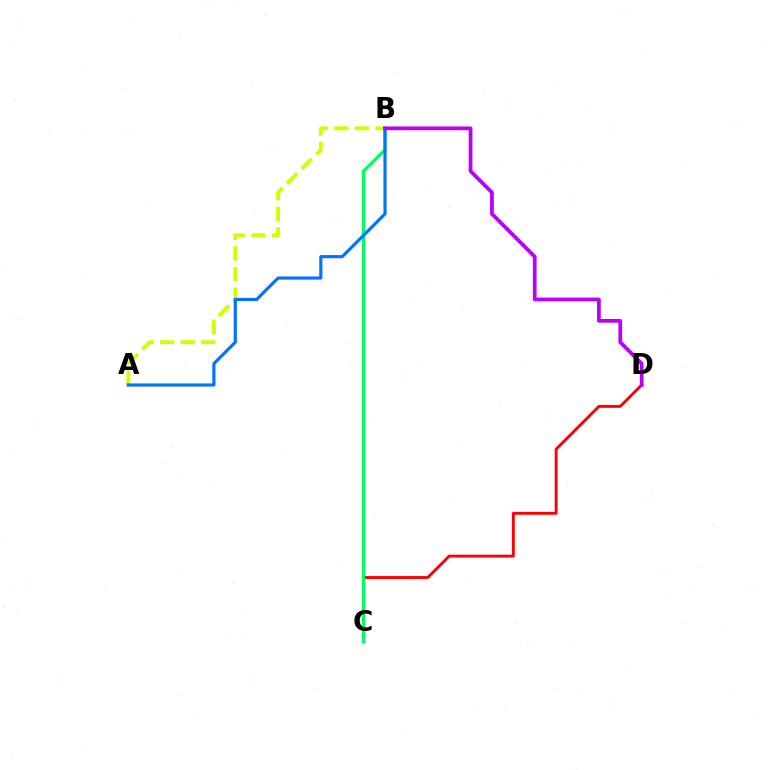{('C', 'D'): [{'color': '#ff0000', 'line_style': 'solid', 'thickness': 2.07}], ('B', 'C'): [{'color': '#00ff5c', 'line_style': 'solid', 'thickness': 2.29}], ('A', 'B'): [{'color': '#d1ff00', 'line_style': 'dashed', 'thickness': 2.8}, {'color': '#0074ff', 'line_style': 'solid', 'thickness': 2.27}], ('B', 'D'): [{'color': '#b900ff', 'line_style': 'solid', 'thickness': 2.69}]}